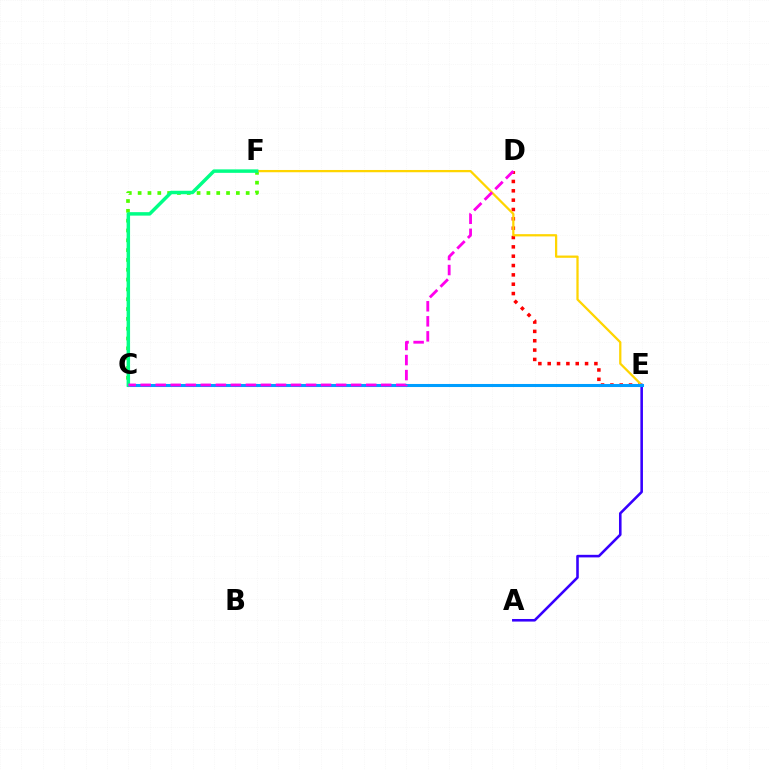{('D', 'E'): [{'color': '#ff0000', 'line_style': 'dotted', 'thickness': 2.54}], ('C', 'F'): [{'color': '#4fff00', 'line_style': 'dotted', 'thickness': 2.67}, {'color': '#00ff86', 'line_style': 'solid', 'thickness': 2.5}], ('E', 'F'): [{'color': '#ffd500', 'line_style': 'solid', 'thickness': 1.63}], ('A', 'E'): [{'color': '#3700ff', 'line_style': 'solid', 'thickness': 1.86}], ('C', 'E'): [{'color': '#009eff', 'line_style': 'solid', 'thickness': 2.2}], ('C', 'D'): [{'color': '#ff00ed', 'line_style': 'dashed', 'thickness': 2.04}]}